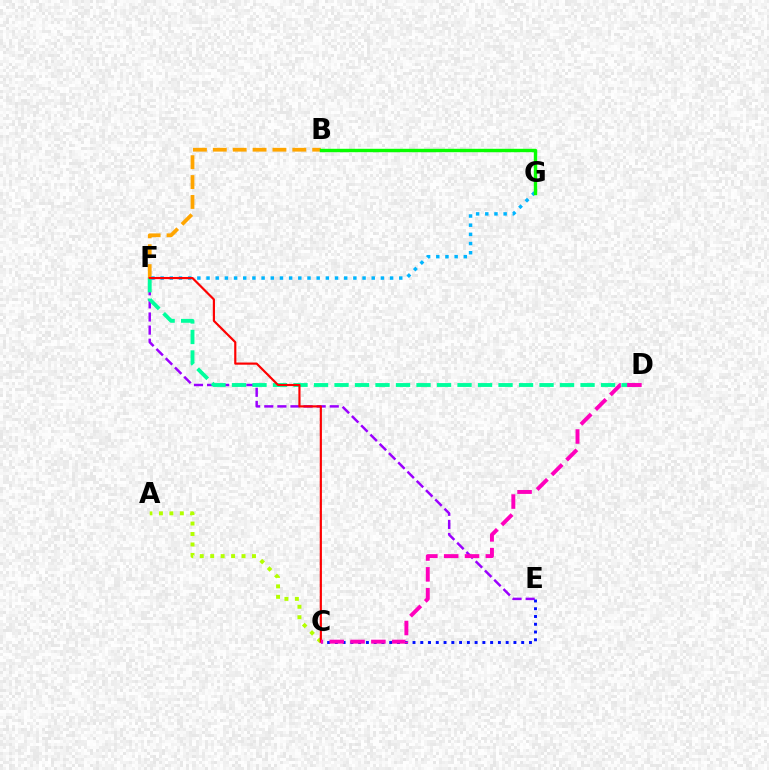{('A', 'C'): [{'color': '#b3ff00', 'line_style': 'dotted', 'thickness': 2.84}], ('E', 'F'): [{'color': '#9b00ff', 'line_style': 'dashed', 'thickness': 1.78}], ('C', 'E'): [{'color': '#0010ff', 'line_style': 'dotted', 'thickness': 2.11}], ('B', 'F'): [{'color': '#ffa500', 'line_style': 'dashed', 'thickness': 2.7}], ('D', 'F'): [{'color': '#00ff9d', 'line_style': 'dashed', 'thickness': 2.79}], ('F', 'G'): [{'color': '#00b5ff', 'line_style': 'dotted', 'thickness': 2.49}], ('C', 'F'): [{'color': '#ff0000', 'line_style': 'solid', 'thickness': 1.56}], ('C', 'D'): [{'color': '#ff00bd', 'line_style': 'dashed', 'thickness': 2.83}], ('B', 'G'): [{'color': '#08ff00', 'line_style': 'solid', 'thickness': 2.45}]}